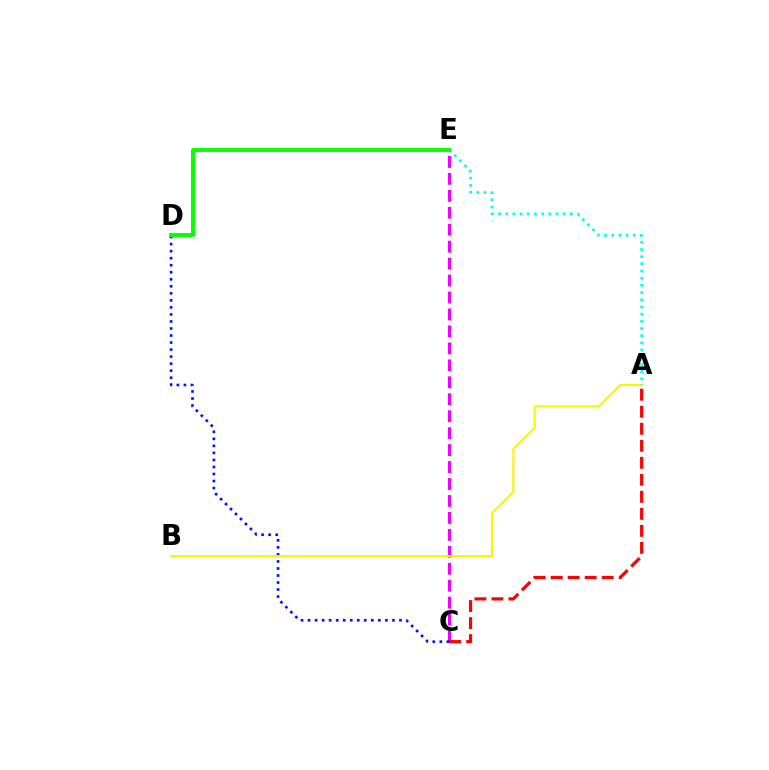{('C', 'E'): [{'color': '#ee00ff', 'line_style': 'dashed', 'thickness': 2.3}], ('A', 'C'): [{'color': '#ff0000', 'line_style': 'dashed', 'thickness': 2.31}], ('C', 'D'): [{'color': '#0010ff', 'line_style': 'dotted', 'thickness': 1.91}], ('A', 'B'): [{'color': '#fcf500', 'line_style': 'solid', 'thickness': 1.53}], ('A', 'E'): [{'color': '#00fff6', 'line_style': 'dotted', 'thickness': 1.95}], ('D', 'E'): [{'color': '#08ff00', 'line_style': 'solid', 'thickness': 2.82}]}